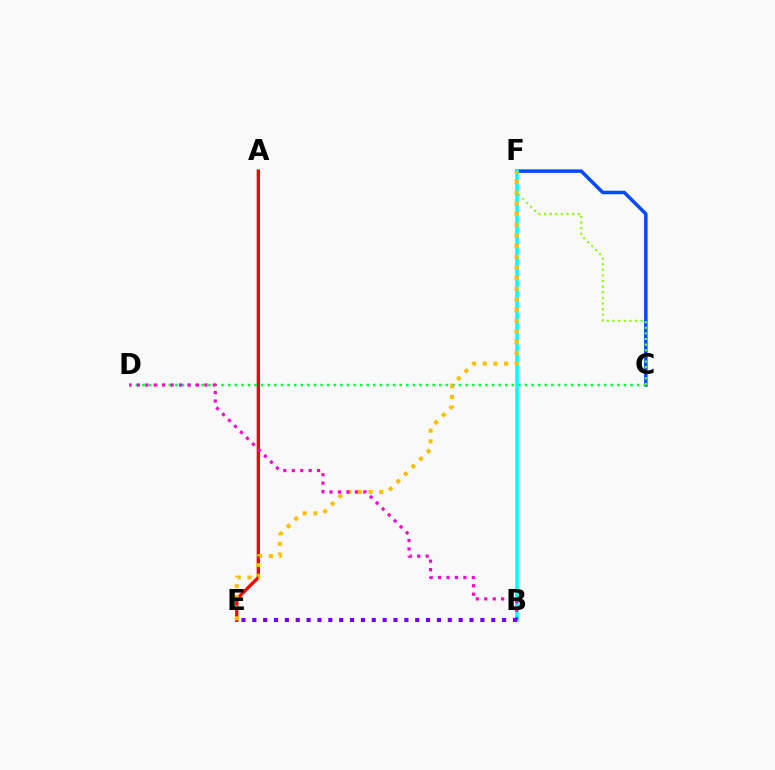{('C', 'F'): [{'color': '#004bff', 'line_style': 'solid', 'thickness': 2.51}, {'color': '#84ff00', 'line_style': 'dotted', 'thickness': 1.53}], ('A', 'E'): [{'color': '#ff0000', 'line_style': 'solid', 'thickness': 2.39}], ('C', 'D'): [{'color': '#00ff39', 'line_style': 'dotted', 'thickness': 1.79}], ('B', 'F'): [{'color': '#00fff6', 'line_style': 'solid', 'thickness': 2.54}], ('E', 'F'): [{'color': '#ffbd00', 'line_style': 'dotted', 'thickness': 2.9}], ('B', 'D'): [{'color': '#ff00cf', 'line_style': 'dotted', 'thickness': 2.3}], ('B', 'E'): [{'color': '#7200ff', 'line_style': 'dotted', 'thickness': 2.95}]}